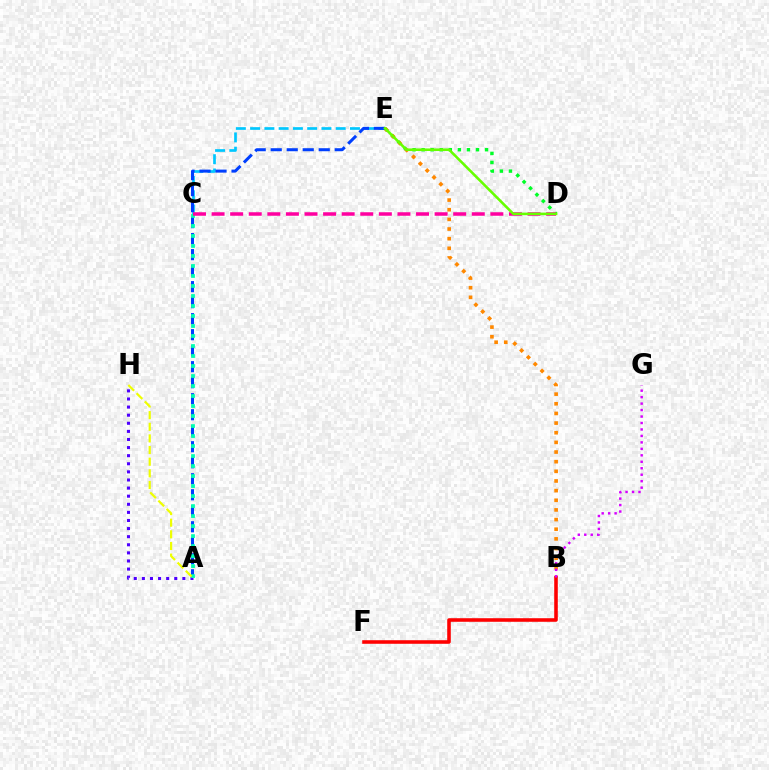{('D', 'E'): [{'color': '#00ff27', 'line_style': 'dotted', 'thickness': 2.46}, {'color': '#66ff00', 'line_style': 'solid', 'thickness': 1.85}], ('B', 'E'): [{'color': '#ff8800', 'line_style': 'dotted', 'thickness': 2.62}], ('C', 'E'): [{'color': '#00c7ff', 'line_style': 'dashed', 'thickness': 1.94}], ('A', 'H'): [{'color': '#4f00ff', 'line_style': 'dotted', 'thickness': 2.2}, {'color': '#eeff00', 'line_style': 'dashed', 'thickness': 1.58}], ('A', 'E'): [{'color': '#003fff', 'line_style': 'dashed', 'thickness': 2.17}], ('A', 'C'): [{'color': '#00ffaf', 'line_style': 'dotted', 'thickness': 2.72}], ('C', 'D'): [{'color': '#ff00a0', 'line_style': 'dashed', 'thickness': 2.52}], ('B', 'F'): [{'color': '#ff0000', 'line_style': 'solid', 'thickness': 2.57}], ('B', 'G'): [{'color': '#d600ff', 'line_style': 'dotted', 'thickness': 1.76}]}